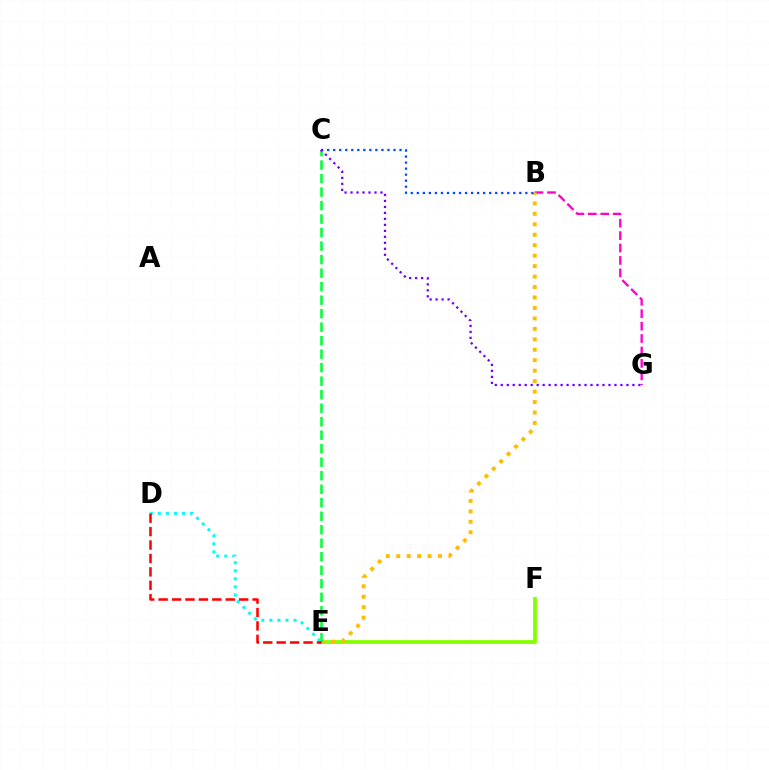{('B', 'G'): [{'color': '#ff00cf', 'line_style': 'dashed', 'thickness': 1.69}], ('E', 'F'): [{'color': '#84ff00', 'line_style': 'solid', 'thickness': 2.71}], ('B', 'E'): [{'color': '#ffbd00', 'line_style': 'dotted', 'thickness': 2.84}], ('B', 'C'): [{'color': '#004bff', 'line_style': 'dotted', 'thickness': 1.64}], ('C', 'E'): [{'color': '#00ff39', 'line_style': 'dashed', 'thickness': 1.83}], ('D', 'E'): [{'color': '#00fff6', 'line_style': 'dotted', 'thickness': 2.19}, {'color': '#ff0000', 'line_style': 'dashed', 'thickness': 1.82}], ('C', 'G'): [{'color': '#7200ff', 'line_style': 'dotted', 'thickness': 1.63}]}